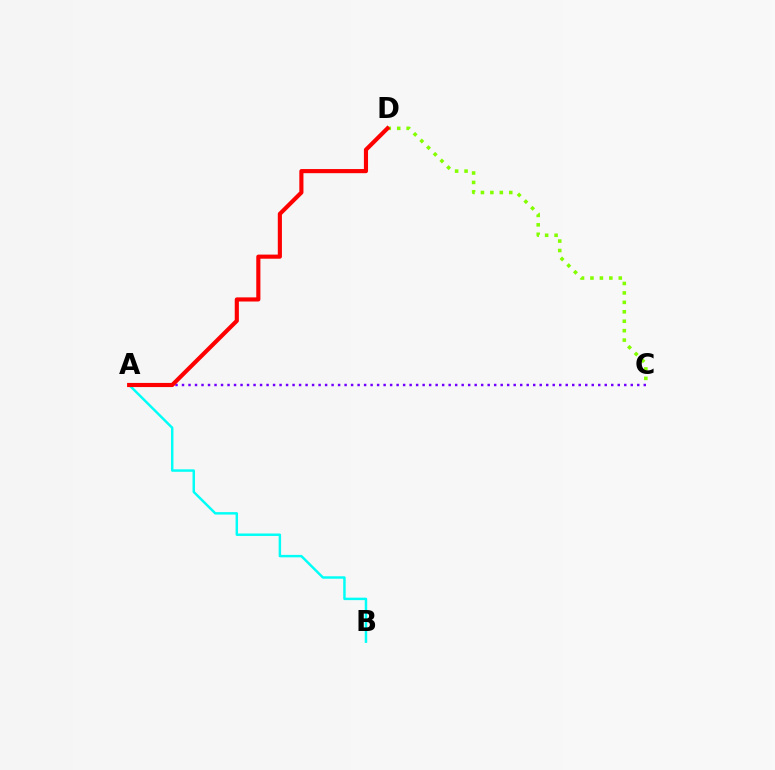{('A', 'C'): [{'color': '#7200ff', 'line_style': 'dotted', 'thickness': 1.77}], ('C', 'D'): [{'color': '#84ff00', 'line_style': 'dotted', 'thickness': 2.57}], ('A', 'B'): [{'color': '#00fff6', 'line_style': 'solid', 'thickness': 1.77}], ('A', 'D'): [{'color': '#ff0000', 'line_style': 'solid', 'thickness': 2.97}]}